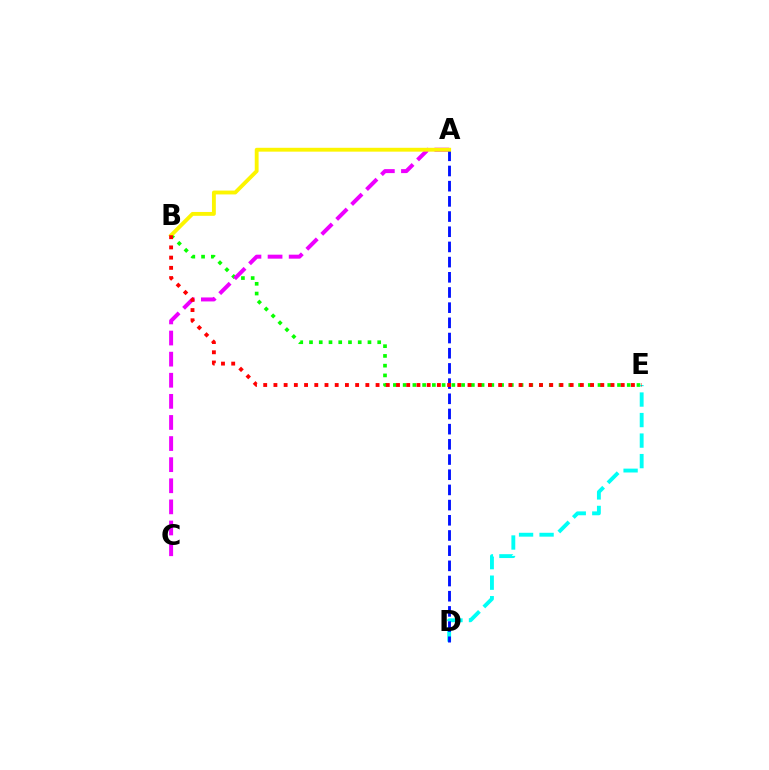{('B', 'E'): [{'color': '#08ff00', 'line_style': 'dotted', 'thickness': 2.65}, {'color': '#ff0000', 'line_style': 'dotted', 'thickness': 2.78}], ('D', 'E'): [{'color': '#00fff6', 'line_style': 'dashed', 'thickness': 2.79}], ('A', 'C'): [{'color': '#ee00ff', 'line_style': 'dashed', 'thickness': 2.87}], ('A', 'D'): [{'color': '#0010ff', 'line_style': 'dashed', 'thickness': 2.06}], ('A', 'B'): [{'color': '#fcf500', 'line_style': 'solid', 'thickness': 2.77}]}